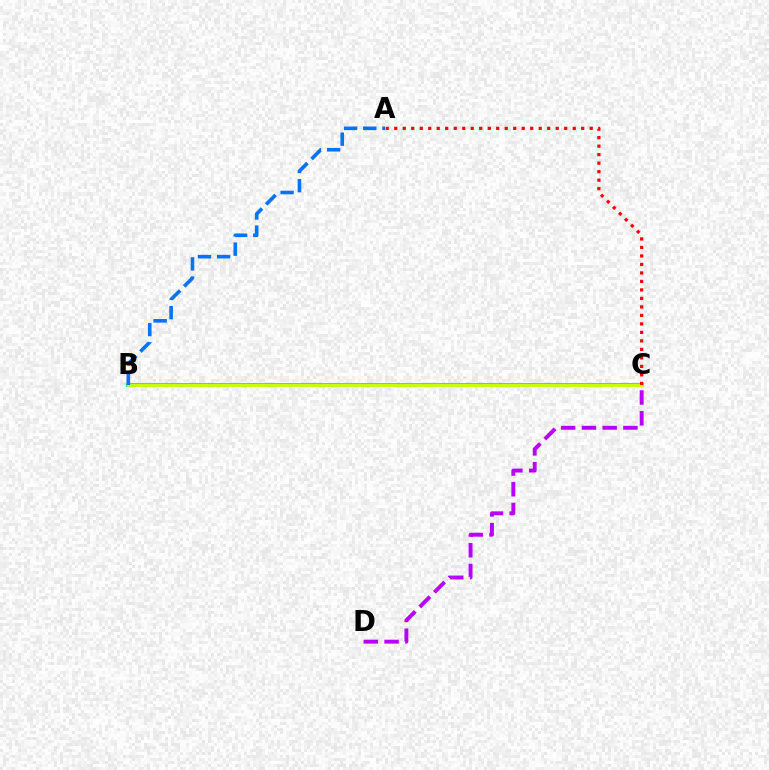{('B', 'C'): [{'color': '#00ff5c', 'line_style': 'solid', 'thickness': 2.74}, {'color': '#d1ff00', 'line_style': 'solid', 'thickness': 2.06}], ('A', 'C'): [{'color': '#ff0000', 'line_style': 'dotted', 'thickness': 2.31}], ('C', 'D'): [{'color': '#b900ff', 'line_style': 'dashed', 'thickness': 2.82}], ('A', 'B'): [{'color': '#0074ff', 'line_style': 'dashed', 'thickness': 2.61}]}